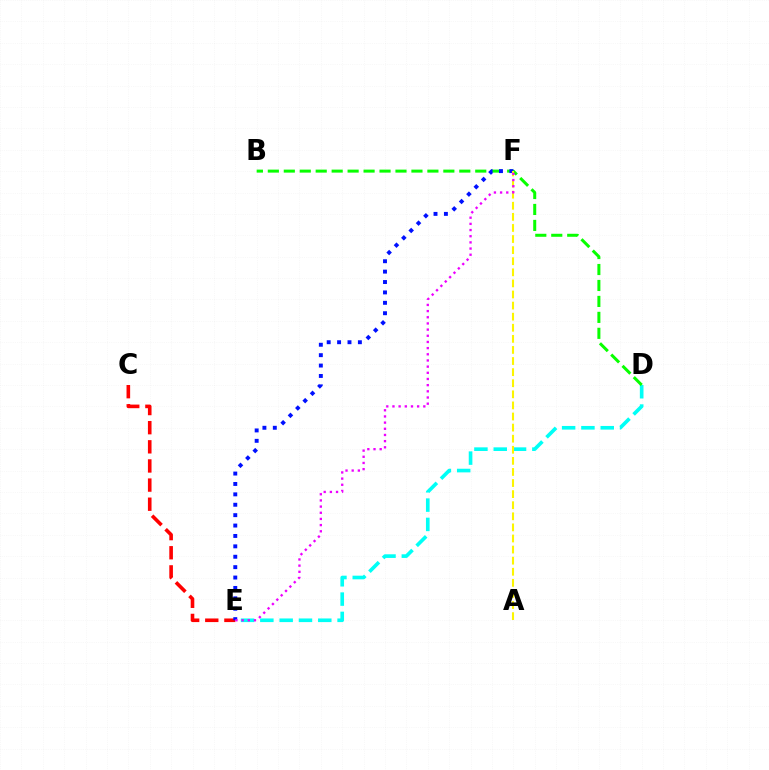{('C', 'E'): [{'color': '#ff0000', 'line_style': 'dashed', 'thickness': 2.6}], ('D', 'E'): [{'color': '#00fff6', 'line_style': 'dashed', 'thickness': 2.62}], ('B', 'D'): [{'color': '#08ff00', 'line_style': 'dashed', 'thickness': 2.17}], ('E', 'F'): [{'color': '#0010ff', 'line_style': 'dotted', 'thickness': 2.83}, {'color': '#ee00ff', 'line_style': 'dotted', 'thickness': 1.68}], ('A', 'F'): [{'color': '#fcf500', 'line_style': 'dashed', 'thickness': 1.51}]}